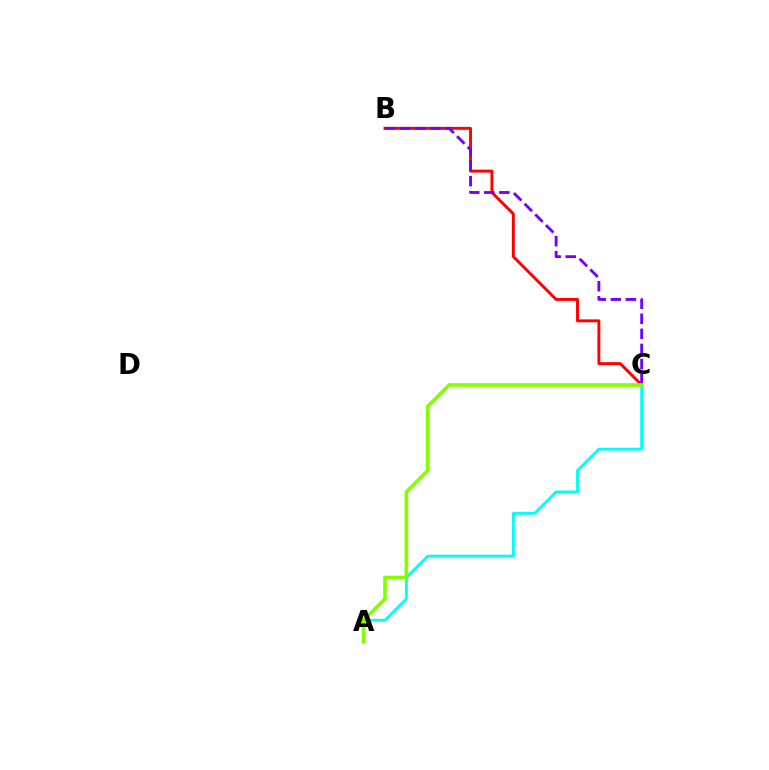{('B', 'C'): [{'color': '#ff0000', 'line_style': 'solid', 'thickness': 2.1}, {'color': '#7200ff', 'line_style': 'dashed', 'thickness': 2.05}], ('A', 'C'): [{'color': '#00fff6', 'line_style': 'solid', 'thickness': 2.07}, {'color': '#84ff00', 'line_style': 'solid', 'thickness': 2.64}]}